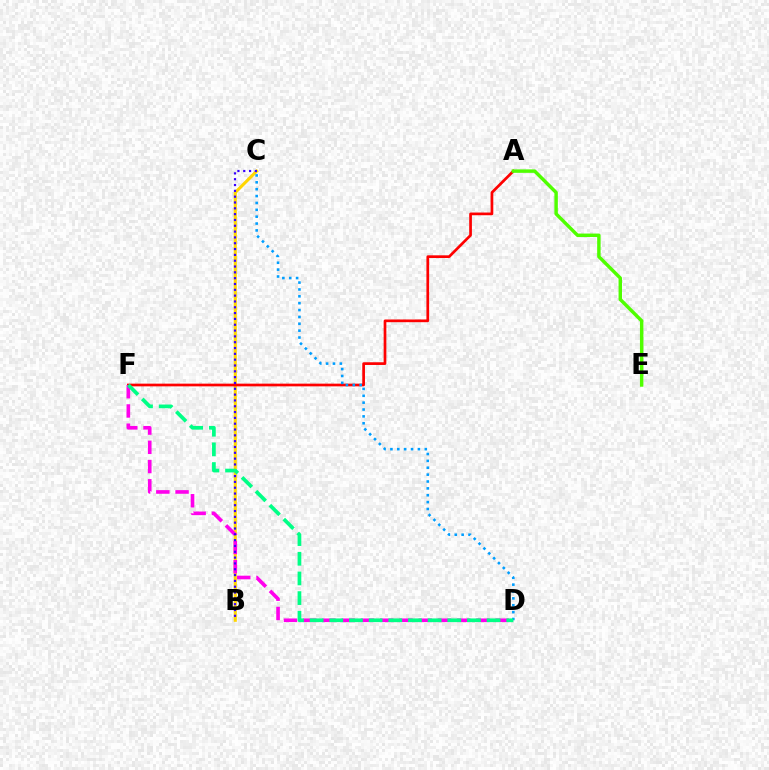{('B', 'C'): [{'color': '#ffd500', 'line_style': 'solid', 'thickness': 2.21}, {'color': '#3700ff', 'line_style': 'dotted', 'thickness': 1.58}], ('A', 'F'): [{'color': '#ff0000', 'line_style': 'solid', 'thickness': 1.95}], ('D', 'F'): [{'color': '#ff00ed', 'line_style': 'dashed', 'thickness': 2.61}, {'color': '#00ff86', 'line_style': 'dashed', 'thickness': 2.67}], ('C', 'D'): [{'color': '#009eff', 'line_style': 'dotted', 'thickness': 1.87}], ('A', 'E'): [{'color': '#4fff00', 'line_style': 'solid', 'thickness': 2.48}]}